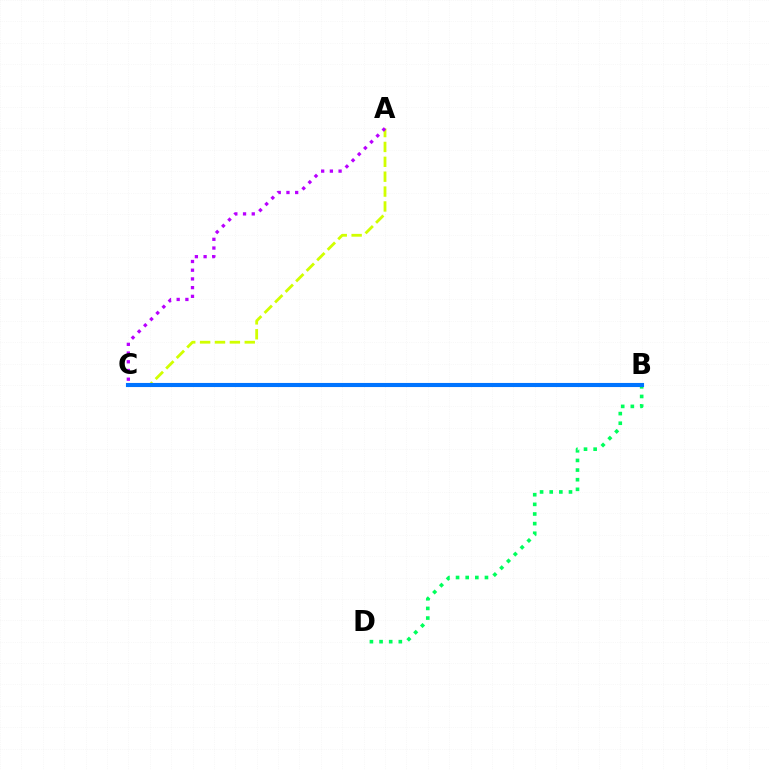{('B', 'D'): [{'color': '#00ff5c', 'line_style': 'dotted', 'thickness': 2.62}], ('B', 'C'): [{'color': '#ff0000', 'line_style': 'dotted', 'thickness': 2.09}, {'color': '#0074ff', 'line_style': 'solid', 'thickness': 2.95}], ('A', 'C'): [{'color': '#d1ff00', 'line_style': 'dashed', 'thickness': 2.02}, {'color': '#b900ff', 'line_style': 'dotted', 'thickness': 2.37}]}